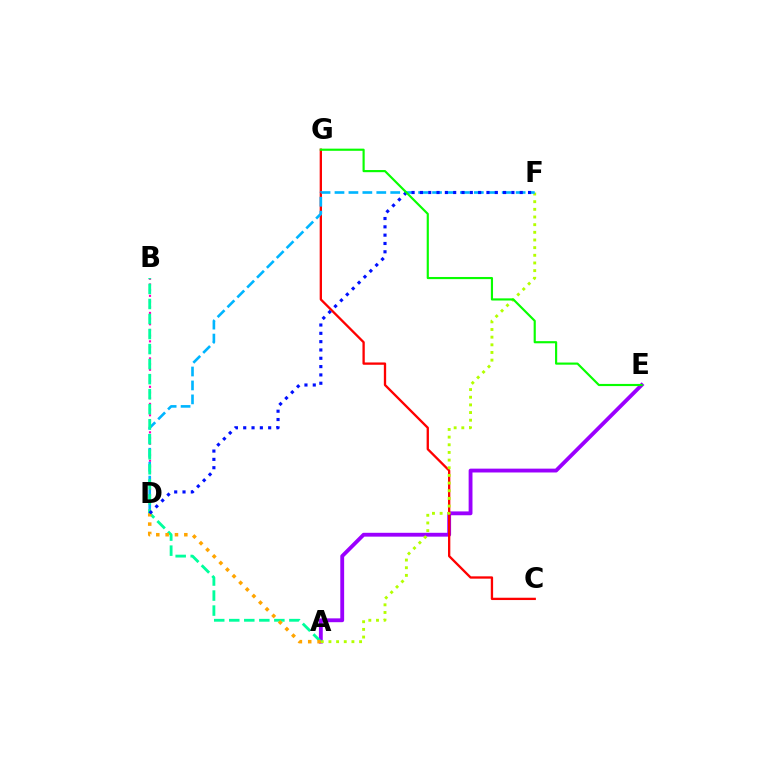{('A', 'E'): [{'color': '#9b00ff', 'line_style': 'solid', 'thickness': 2.76}], ('C', 'G'): [{'color': '#ff0000', 'line_style': 'solid', 'thickness': 1.67}], ('A', 'F'): [{'color': '#b3ff00', 'line_style': 'dotted', 'thickness': 2.08}], ('B', 'D'): [{'color': '#ff00bd', 'line_style': 'dotted', 'thickness': 1.54}], ('D', 'F'): [{'color': '#00b5ff', 'line_style': 'dashed', 'thickness': 1.89}, {'color': '#0010ff', 'line_style': 'dotted', 'thickness': 2.26}], ('A', 'B'): [{'color': '#00ff9d', 'line_style': 'dashed', 'thickness': 2.04}], ('A', 'D'): [{'color': '#ffa500', 'line_style': 'dotted', 'thickness': 2.54}], ('E', 'G'): [{'color': '#08ff00', 'line_style': 'solid', 'thickness': 1.55}]}